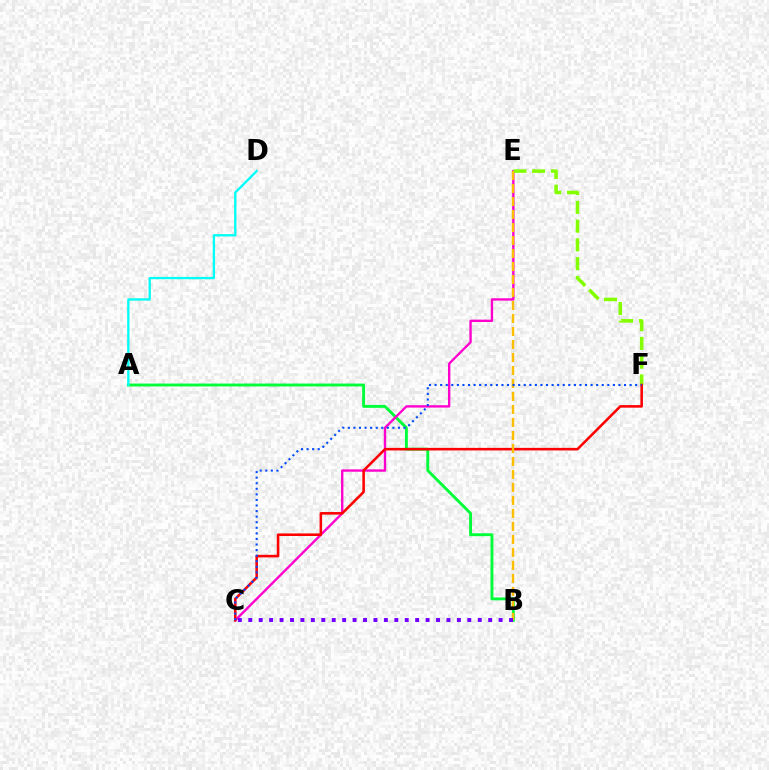{('A', 'B'): [{'color': '#00ff39', 'line_style': 'solid', 'thickness': 2.08}], ('C', 'E'): [{'color': '#ff00cf', 'line_style': 'solid', 'thickness': 1.71}], ('E', 'F'): [{'color': '#84ff00', 'line_style': 'dashed', 'thickness': 2.55}], ('C', 'F'): [{'color': '#ff0000', 'line_style': 'solid', 'thickness': 1.85}, {'color': '#004bff', 'line_style': 'dotted', 'thickness': 1.51}], ('B', 'E'): [{'color': '#ffbd00', 'line_style': 'dashed', 'thickness': 1.77}], ('B', 'C'): [{'color': '#7200ff', 'line_style': 'dotted', 'thickness': 2.83}], ('A', 'D'): [{'color': '#00fff6', 'line_style': 'solid', 'thickness': 1.67}]}